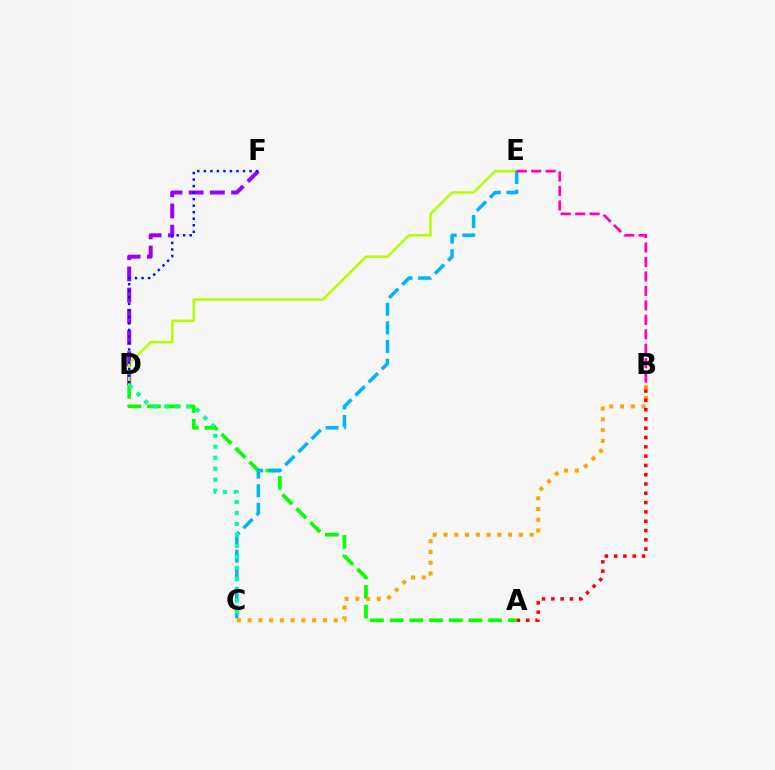{('D', 'F'): [{'color': '#9b00ff', 'line_style': 'dashed', 'thickness': 2.88}, {'color': '#0010ff', 'line_style': 'dotted', 'thickness': 1.77}], ('D', 'E'): [{'color': '#b3ff00', 'line_style': 'solid', 'thickness': 1.81}], ('A', 'D'): [{'color': '#08ff00', 'line_style': 'dashed', 'thickness': 2.67}], ('C', 'E'): [{'color': '#00b5ff', 'line_style': 'dashed', 'thickness': 2.53}], ('C', 'D'): [{'color': '#00ff9d', 'line_style': 'dotted', 'thickness': 2.98}], ('B', 'C'): [{'color': '#ffa500', 'line_style': 'dotted', 'thickness': 2.92}], ('B', 'E'): [{'color': '#ff00bd', 'line_style': 'dashed', 'thickness': 1.96}], ('A', 'B'): [{'color': '#ff0000', 'line_style': 'dotted', 'thickness': 2.53}]}